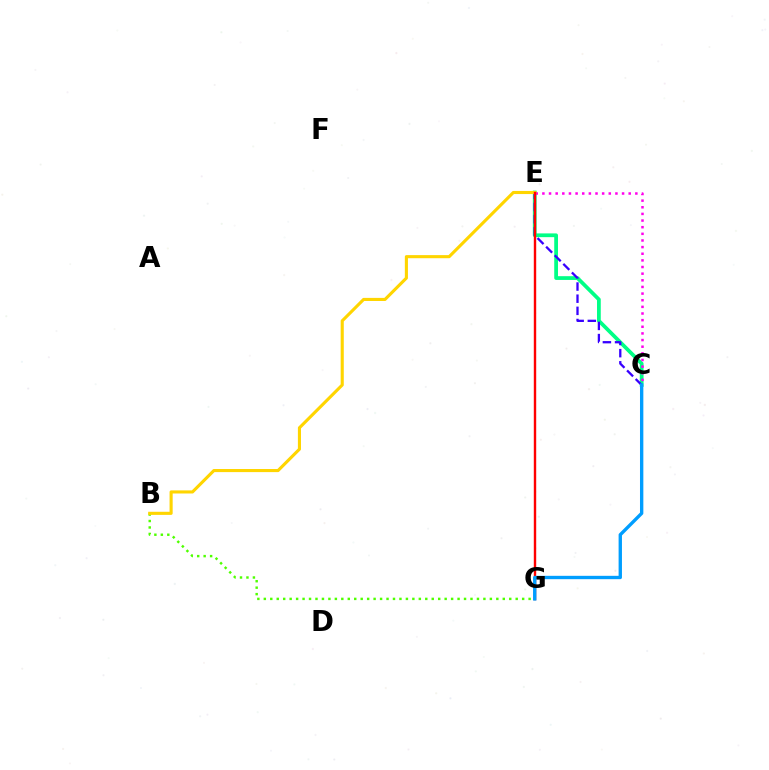{('C', 'E'): [{'color': '#00ff86', 'line_style': 'solid', 'thickness': 2.7}, {'color': '#3700ff', 'line_style': 'dashed', 'thickness': 1.65}, {'color': '#ff00ed', 'line_style': 'dotted', 'thickness': 1.8}], ('B', 'G'): [{'color': '#4fff00', 'line_style': 'dotted', 'thickness': 1.75}], ('B', 'E'): [{'color': '#ffd500', 'line_style': 'solid', 'thickness': 2.24}], ('E', 'G'): [{'color': '#ff0000', 'line_style': 'solid', 'thickness': 1.73}], ('C', 'G'): [{'color': '#009eff', 'line_style': 'solid', 'thickness': 2.42}]}